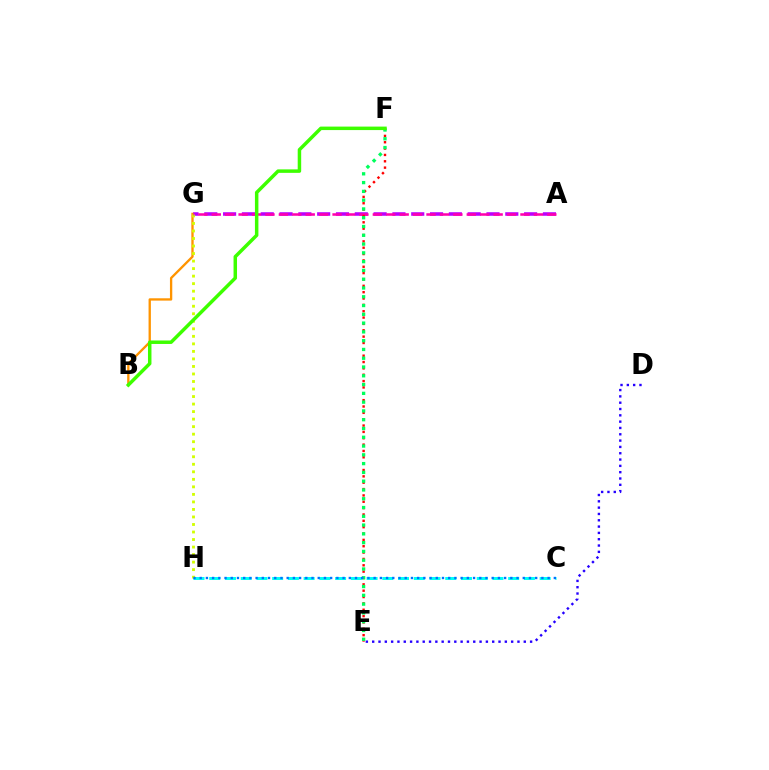{('C', 'H'): [{'color': '#00fff6', 'line_style': 'dashed', 'thickness': 2.14}, {'color': '#0074ff', 'line_style': 'dotted', 'thickness': 1.69}], ('D', 'E'): [{'color': '#2500ff', 'line_style': 'dotted', 'thickness': 1.72}], ('A', 'G'): [{'color': '#b900ff', 'line_style': 'dashed', 'thickness': 2.56}, {'color': '#ff00ac', 'line_style': 'dashed', 'thickness': 1.82}], ('B', 'G'): [{'color': '#ff9400', 'line_style': 'solid', 'thickness': 1.67}], ('G', 'H'): [{'color': '#d1ff00', 'line_style': 'dotted', 'thickness': 2.04}], ('E', 'F'): [{'color': '#ff0000', 'line_style': 'dotted', 'thickness': 1.73}, {'color': '#00ff5c', 'line_style': 'dotted', 'thickness': 2.39}], ('B', 'F'): [{'color': '#3dff00', 'line_style': 'solid', 'thickness': 2.51}]}